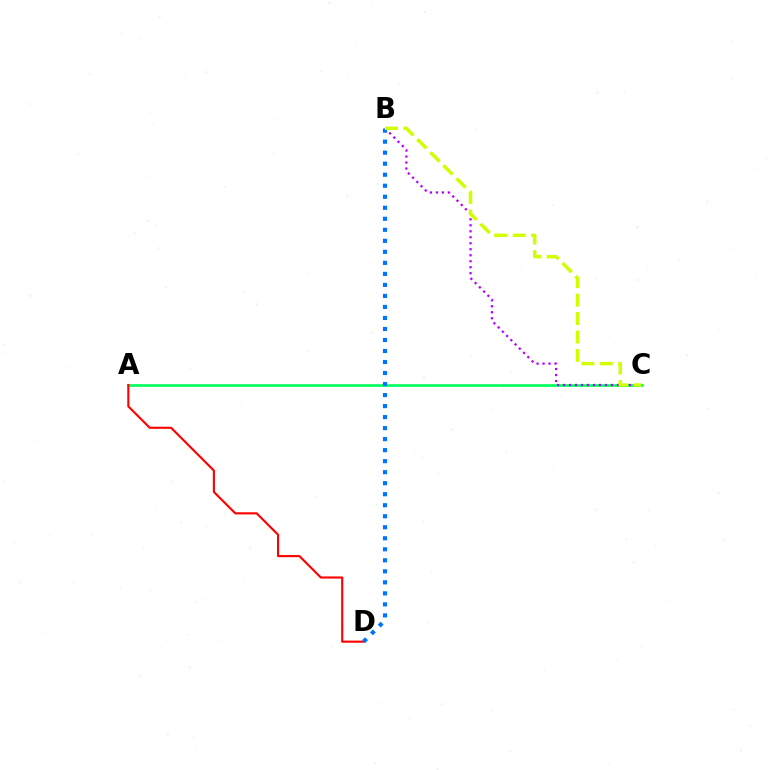{('A', 'C'): [{'color': '#00ff5c', 'line_style': 'solid', 'thickness': 1.91}], ('B', 'C'): [{'color': '#b900ff', 'line_style': 'dotted', 'thickness': 1.63}, {'color': '#d1ff00', 'line_style': 'dashed', 'thickness': 2.51}], ('A', 'D'): [{'color': '#ff0000', 'line_style': 'solid', 'thickness': 1.53}], ('B', 'D'): [{'color': '#0074ff', 'line_style': 'dotted', 'thickness': 2.99}]}